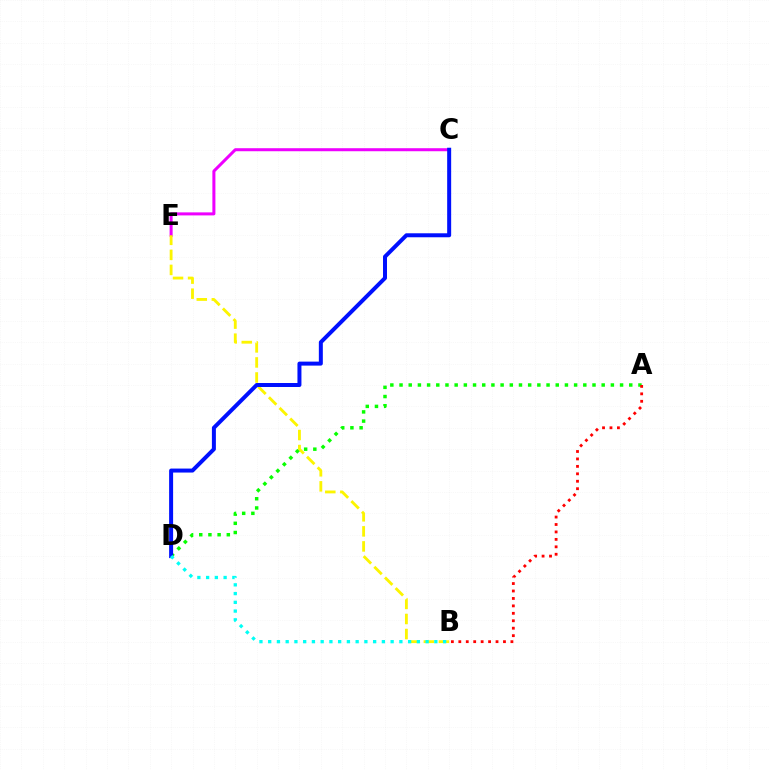{('C', 'E'): [{'color': '#ee00ff', 'line_style': 'solid', 'thickness': 2.18}], ('B', 'E'): [{'color': '#fcf500', 'line_style': 'dashed', 'thickness': 2.04}], ('A', 'D'): [{'color': '#08ff00', 'line_style': 'dotted', 'thickness': 2.5}], ('C', 'D'): [{'color': '#0010ff', 'line_style': 'solid', 'thickness': 2.87}], ('B', 'D'): [{'color': '#00fff6', 'line_style': 'dotted', 'thickness': 2.38}], ('A', 'B'): [{'color': '#ff0000', 'line_style': 'dotted', 'thickness': 2.02}]}